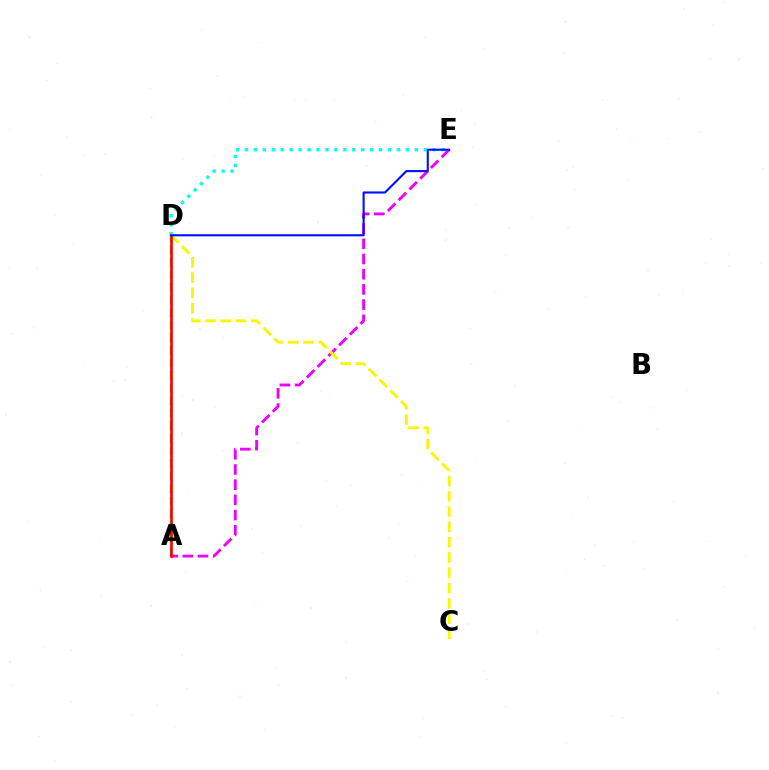{('A', 'E'): [{'color': '#ee00ff', 'line_style': 'dashed', 'thickness': 2.06}], ('C', 'D'): [{'color': '#fcf500', 'line_style': 'dashed', 'thickness': 2.08}], ('A', 'D'): [{'color': '#08ff00', 'line_style': 'dashed', 'thickness': 1.71}, {'color': '#ff0000', 'line_style': 'solid', 'thickness': 1.91}], ('D', 'E'): [{'color': '#00fff6', 'line_style': 'dotted', 'thickness': 2.43}, {'color': '#0010ff', 'line_style': 'solid', 'thickness': 1.52}]}